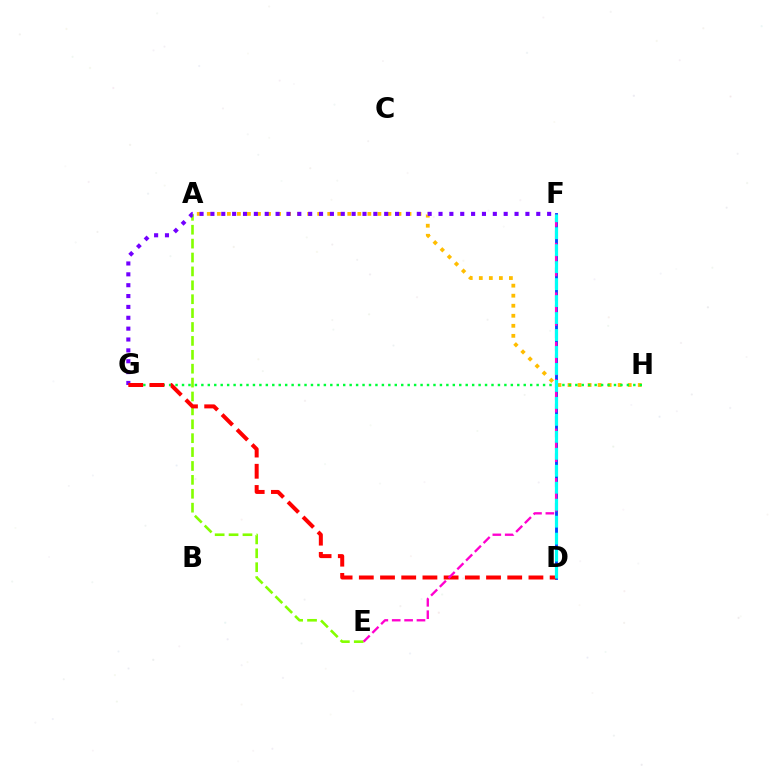{('D', 'F'): [{'color': '#004bff', 'line_style': 'solid', 'thickness': 2.08}, {'color': '#00fff6', 'line_style': 'dashed', 'thickness': 2.31}], ('A', 'H'): [{'color': '#ffbd00', 'line_style': 'dotted', 'thickness': 2.73}], ('A', 'E'): [{'color': '#84ff00', 'line_style': 'dashed', 'thickness': 1.89}], ('G', 'H'): [{'color': '#00ff39', 'line_style': 'dotted', 'thickness': 1.75}], ('F', 'G'): [{'color': '#7200ff', 'line_style': 'dotted', 'thickness': 2.95}], ('D', 'G'): [{'color': '#ff0000', 'line_style': 'dashed', 'thickness': 2.88}], ('E', 'F'): [{'color': '#ff00cf', 'line_style': 'dashed', 'thickness': 1.68}]}